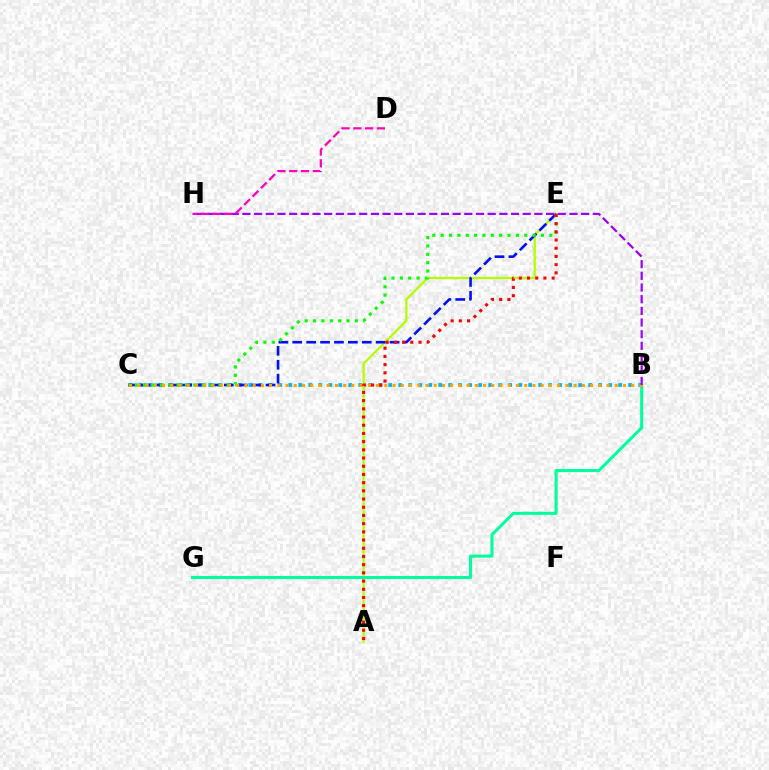{('A', 'E'): [{'color': '#b3ff00', 'line_style': 'solid', 'thickness': 1.65}, {'color': '#ff0000', 'line_style': 'dotted', 'thickness': 2.23}], ('B', 'C'): [{'color': '#00b5ff', 'line_style': 'dotted', 'thickness': 2.72}, {'color': '#ffa500', 'line_style': 'dotted', 'thickness': 2.24}], ('C', 'E'): [{'color': '#0010ff', 'line_style': 'dashed', 'thickness': 1.89}, {'color': '#08ff00', 'line_style': 'dotted', 'thickness': 2.27}], ('B', 'G'): [{'color': '#00ff9d', 'line_style': 'solid', 'thickness': 2.2}], ('B', 'H'): [{'color': '#9b00ff', 'line_style': 'dashed', 'thickness': 1.59}], ('D', 'H'): [{'color': '#ff00bd', 'line_style': 'dashed', 'thickness': 1.6}]}